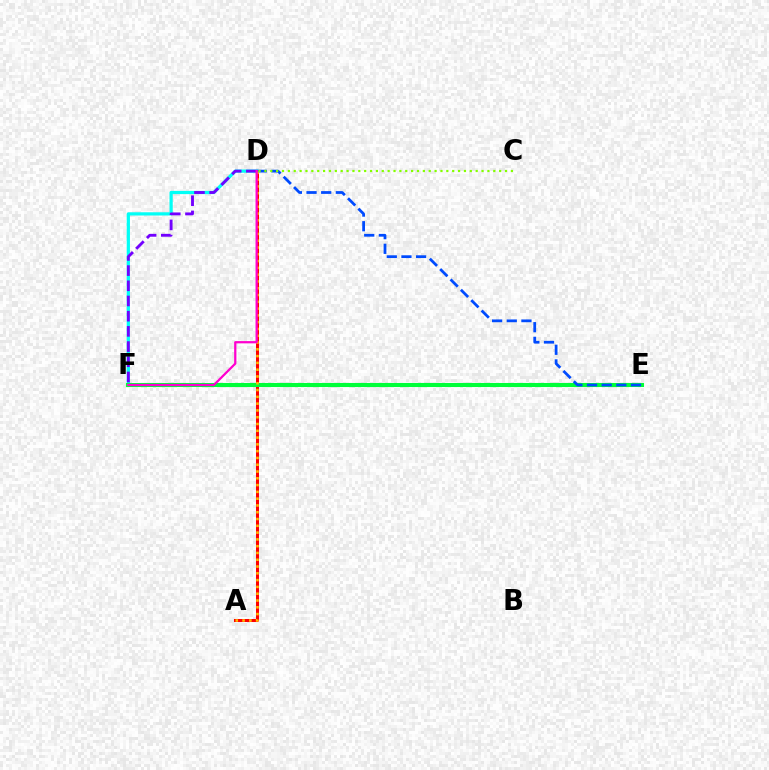{('A', 'D'): [{'color': '#ff0000', 'line_style': 'solid', 'thickness': 2.17}, {'color': '#ffbd00', 'line_style': 'dotted', 'thickness': 1.84}], ('D', 'F'): [{'color': '#00fff6', 'line_style': 'solid', 'thickness': 2.33}, {'color': '#7200ff', 'line_style': 'dashed', 'thickness': 2.06}, {'color': '#ff00cf', 'line_style': 'solid', 'thickness': 1.62}], ('E', 'F'): [{'color': '#00ff39', 'line_style': 'solid', 'thickness': 2.93}], ('D', 'E'): [{'color': '#004bff', 'line_style': 'dashed', 'thickness': 1.99}], ('C', 'D'): [{'color': '#84ff00', 'line_style': 'dotted', 'thickness': 1.59}]}